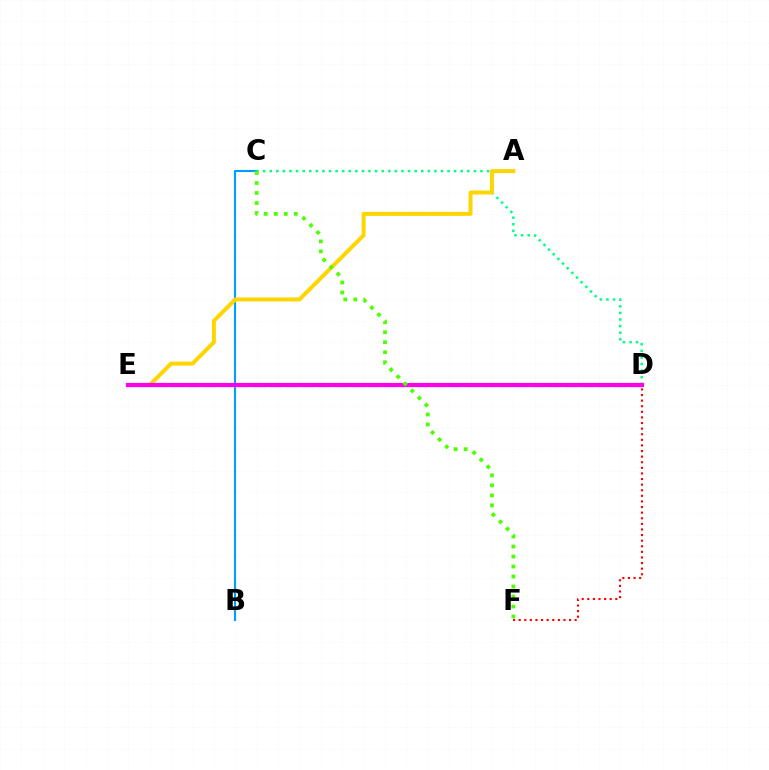{('B', 'C'): [{'color': '#009eff', 'line_style': 'solid', 'thickness': 1.53}], ('D', 'E'): [{'color': '#3700ff', 'line_style': 'dashed', 'thickness': 2.23}, {'color': '#ff00ed', 'line_style': 'solid', 'thickness': 2.99}], ('C', 'D'): [{'color': '#00ff86', 'line_style': 'dotted', 'thickness': 1.79}], ('A', 'E'): [{'color': '#ffd500', 'line_style': 'solid', 'thickness': 2.86}], ('D', 'F'): [{'color': '#ff0000', 'line_style': 'dotted', 'thickness': 1.52}], ('C', 'F'): [{'color': '#4fff00', 'line_style': 'dotted', 'thickness': 2.72}]}